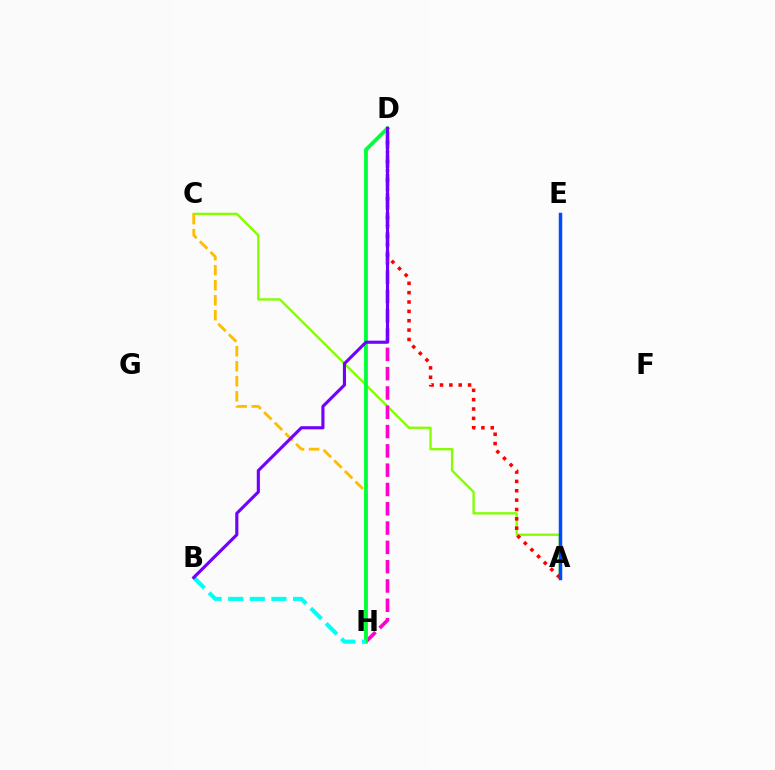{('A', 'C'): [{'color': '#84ff00', 'line_style': 'solid', 'thickness': 1.7}], ('C', 'H'): [{'color': '#ffbd00', 'line_style': 'dashed', 'thickness': 2.04}], ('D', 'H'): [{'color': '#ff00cf', 'line_style': 'dashed', 'thickness': 2.62}, {'color': '#00ff39', 'line_style': 'solid', 'thickness': 2.74}], ('A', 'D'): [{'color': '#ff0000', 'line_style': 'dotted', 'thickness': 2.54}], ('B', 'H'): [{'color': '#00fff6', 'line_style': 'dashed', 'thickness': 2.94}], ('A', 'E'): [{'color': '#004bff', 'line_style': 'solid', 'thickness': 2.5}], ('B', 'D'): [{'color': '#7200ff', 'line_style': 'solid', 'thickness': 2.25}]}